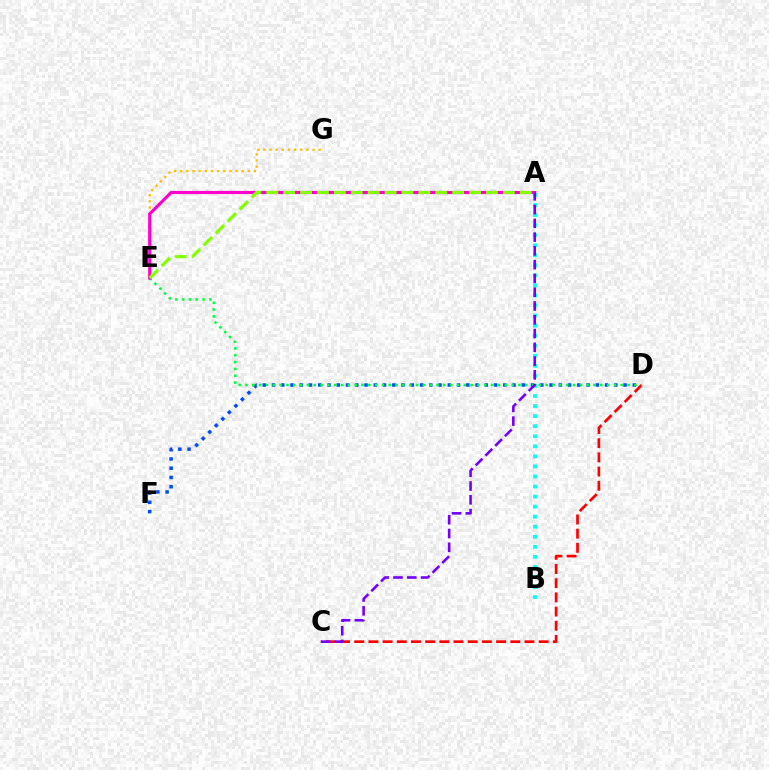{('E', 'G'): [{'color': '#ffbd00', 'line_style': 'dotted', 'thickness': 1.67}], ('C', 'D'): [{'color': '#ff0000', 'line_style': 'dashed', 'thickness': 1.93}], ('D', 'F'): [{'color': '#004bff', 'line_style': 'dotted', 'thickness': 2.51}], ('D', 'E'): [{'color': '#00ff39', 'line_style': 'dotted', 'thickness': 1.85}], ('A', 'E'): [{'color': '#ff00cf', 'line_style': 'solid', 'thickness': 2.27}, {'color': '#84ff00', 'line_style': 'dashed', 'thickness': 2.3}], ('A', 'B'): [{'color': '#00fff6', 'line_style': 'dotted', 'thickness': 2.73}], ('A', 'C'): [{'color': '#7200ff', 'line_style': 'dashed', 'thickness': 1.87}]}